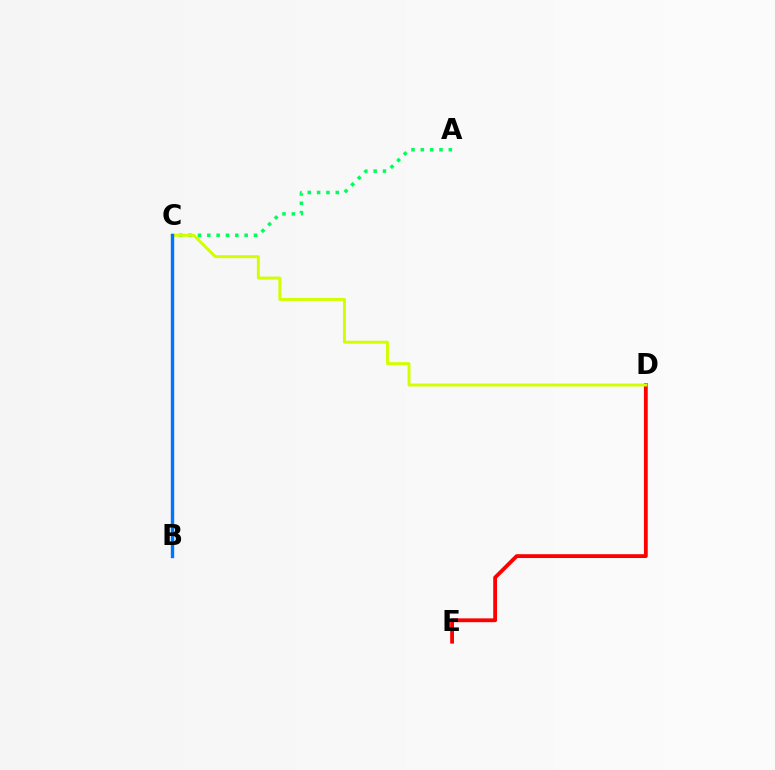{('A', 'C'): [{'color': '#00ff5c', 'line_style': 'dotted', 'thickness': 2.54}], ('D', 'E'): [{'color': '#ff0000', 'line_style': 'solid', 'thickness': 2.75}], ('B', 'C'): [{'color': '#b900ff', 'line_style': 'dashed', 'thickness': 2.1}, {'color': '#0074ff', 'line_style': 'solid', 'thickness': 2.43}], ('C', 'D'): [{'color': '#d1ff00', 'line_style': 'solid', 'thickness': 2.13}]}